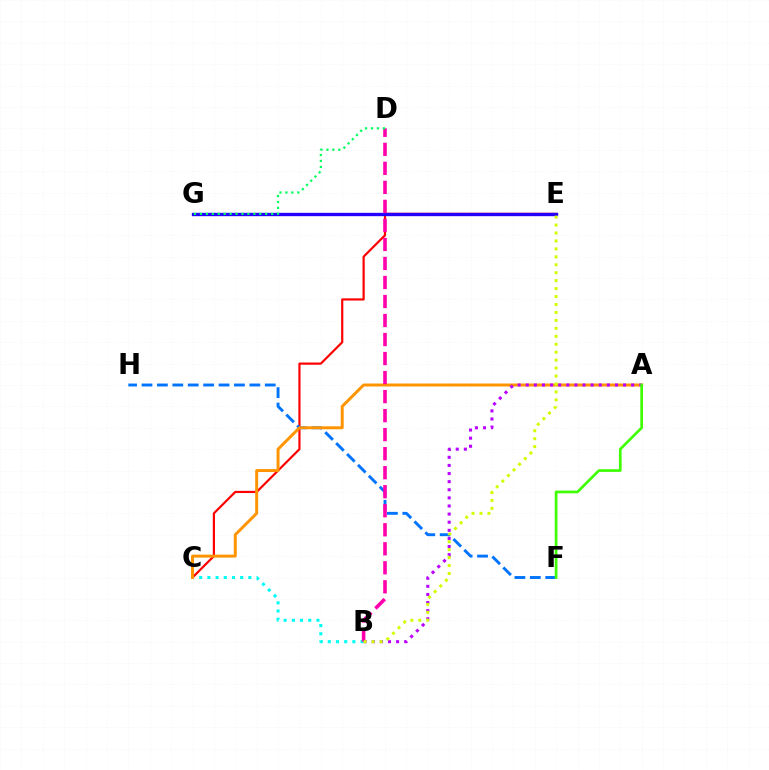{('C', 'E'): [{'color': '#ff0000', 'line_style': 'solid', 'thickness': 1.58}], ('B', 'C'): [{'color': '#00fff6', 'line_style': 'dotted', 'thickness': 2.23}], ('F', 'H'): [{'color': '#0074ff', 'line_style': 'dashed', 'thickness': 2.09}], ('A', 'C'): [{'color': '#ff9400', 'line_style': 'solid', 'thickness': 2.13}], ('E', 'G'): [{'color': '#2500ff', 'line_style': 'solid', 'thickness': 2.4}], ('B', 'D'): [{'color': '#ff00ac', 'line_style': 'dashed', 'thickness': 2.58}], ('A', 'B'): [{'color': '#b900ff', 'line_style': 'dotted', 'thickness': 2.2}], ('B', 'E'): [{'color': '#d1ff00', 'line_style': 'dotted', 'thickness': 2.16}], ('D', 'G'): [{'color': '#00ff5c', 'line_style': 'dotted', 'thickness': 1.61}], ('A', 'F'): [{'color': '#3dff00', 'line_style': 'solid', 'thickness': 1.93}]}